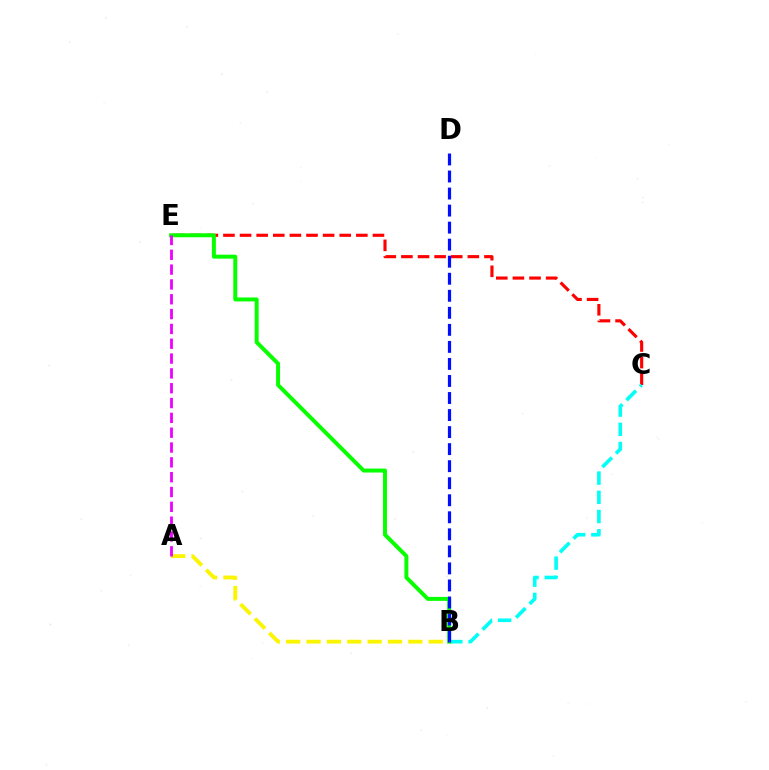{('C', 'E'): [{'color': '#ff0000', 'line_style': 'dashed', 'thickness': 2.26}], ('B', 'C'): [{'color': '#00fff6', 'line_style': 'dashed', 'thickness': 2.61}], ('B', 'E'): [{'color': '#08ff00', 'line_style': 'solid', 'thickness': 2.85}], ('B', 'D'): [{'color': '#0010ff', 'line_style': 'dashed', 'thickness': 2.31}], ('A', 'B'): [{'color': '#fcf500', 'line_style': 'dashed', 'thickness': 2.77}], ('A', 'E'): [{'color': '#ee00ff', 'line_style': 'dashed', 'thickness': 2.01}]}